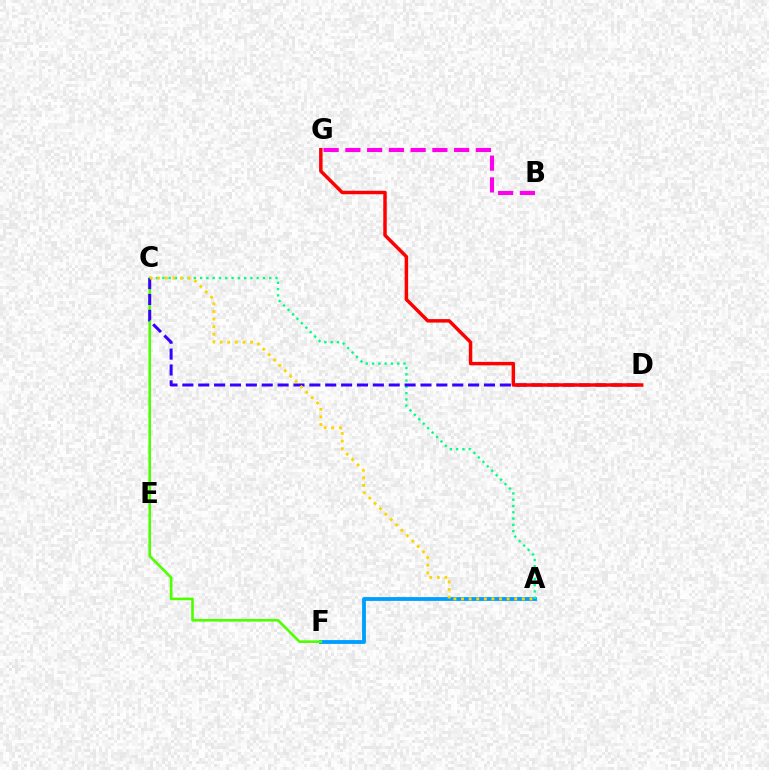{('B', 'G'): [{'color': '#ff00ed', 'line_style': 'dashed', 'thickness': 2.96}], ('A', 'F'): [{'color': '#009eff', 'line_style': 'solid', 'thickness': 2.76}], ('C', 'F'): [{'color': '#4fff00', 'line_style': 'solid', 'thickness': 1.89}], ('A', 'C'): [{'color': '#00ff86', 'line_style': 'dotted', 'thickness': 1.71}, {'color': '#ffd500', 'line_style': 'dotted', 'thickness': 2.06}], ('C', 'D'): [{'color': '#3700ff', 'line_style': 'dashed', 'thickness': 2.16}], ('D', 'G'): [{'color': '#ff0000', 'line_style': 'solid', 'thickness': 2.5}]}